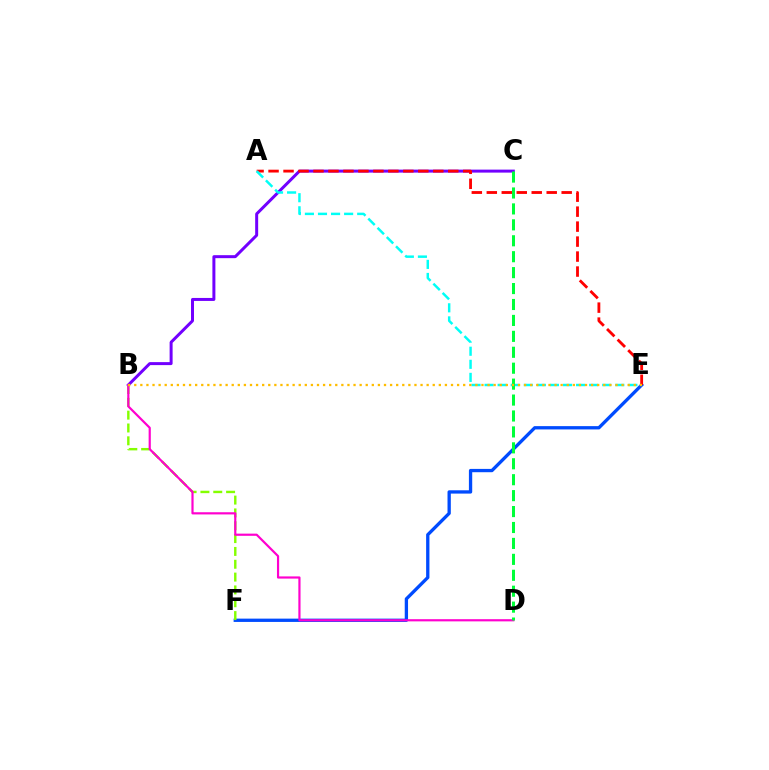{('B', 'C'): [{'color': '#7200ff', 'line_style': 'solid', 'thickness': 2.15}], ('E', 'F'): [{'color': '#004bff', 'line_style': 'solid', 'thickness': 2.38}], ('A', 'E'): [{'color': '#ff0000', 'line_style': 'dashed', 'thickness': 2.03}, {'color': '#00fff6', 'line_style': 'dashed', 'thickness': 1.78}], ('B', 'F'): [{'color': '#84ff00', 'line_style': 'dashed', 'thickness': 1.74}], ('B', 'D'): [{'color': '#ff00cf', 'line_style': 'solid', 'thickness': 1.57}], ('C', 'D'): [{'color': '#00ff39', 'line_style': 'dashed', 'thickness': 2.16}], ('B', 'E'): [{'color': '#ffbd00', 'line_style': 'dotted', 'thickness': 1.66}]}